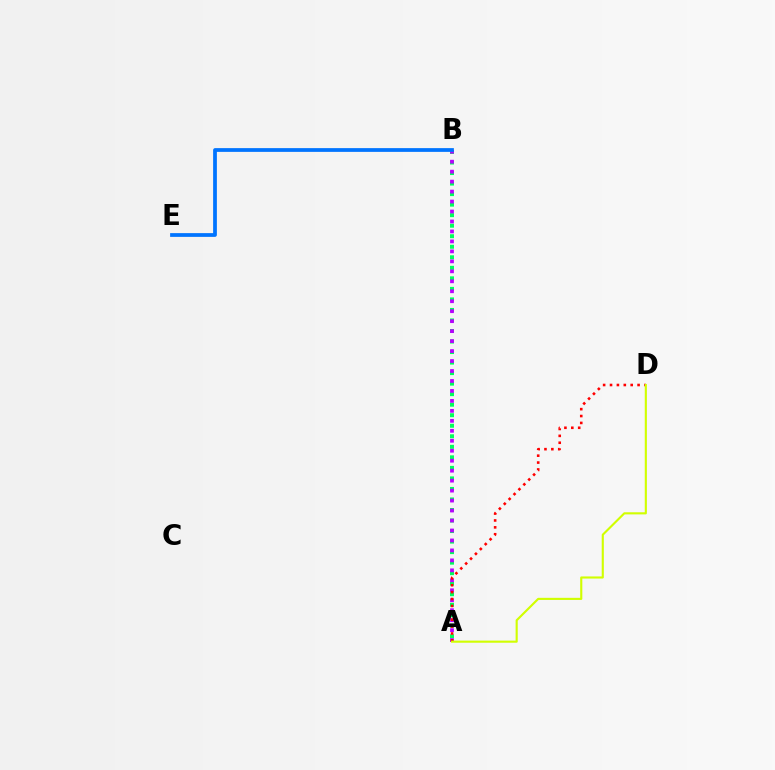{('A', 'B'): [{'color': '#00ff5c', 'line_style': 'dotted', 'thickness': 2.86}, {'color': '#b900ff', 'line_style': 'dotted', 'thickness': 2.71}], ('B', 'E'): [{'color': '#0074ff', 'line_style': 'solid', 'thickness': 2.7}], ('A', 'D'): [{'color': '#ff0000', 'line_style': 'dotted', 'thickness': 1.87}, {'color': '#d1ff00', 'line_style': 'solid', 'thickness': 1.53}]}